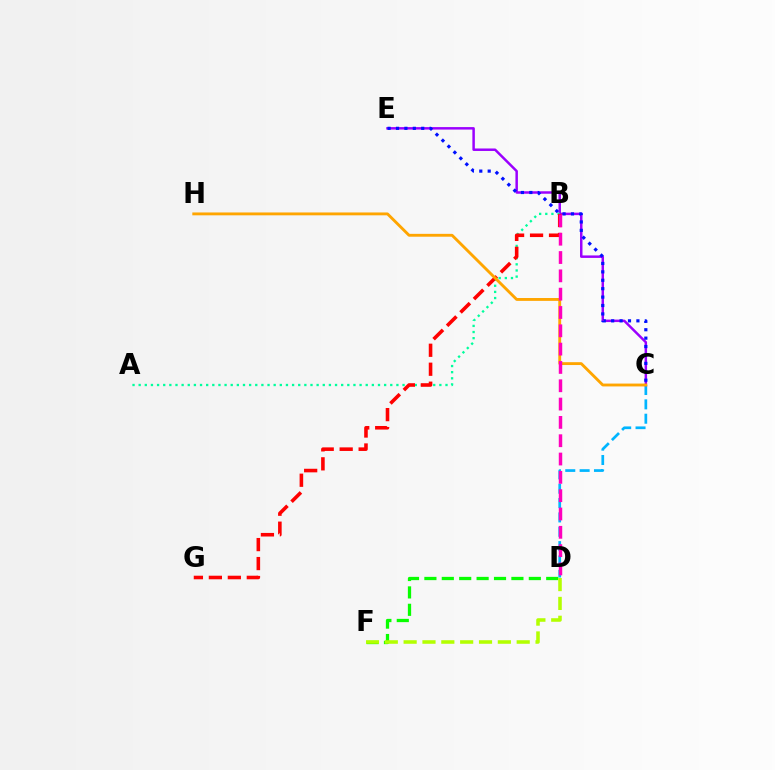{('C', 'D'): [{'color': '#00b5ff', 'line_style': 'dashed', 'thickness': 1.95}], ('C', 'E'): [{'color': '#9b00ff', 'line_style': 'solid', 'thickness': 1.79}, {'color': '#0010ff', 'line_style': 'dotted', 'thickness': 2.29}], ('D', 'F'): [{'color': '#08ff00', 'line_style': 'dashed', 'thickness': 2.36}, {'color': '#b3ff00', 'line_style': 'dashed', 'thickness': 2.56}], ('A', 'B'): [{'color': '#00ff9d', 'line_style': 'dotted', 'thickness': 1.67}], ('B', 'G'): [{'color': '#ff0000', 'line_style': 'dashed', 'thickness': 2.58}], ('C', 'H'): [{'color': '#ffa500', 'line_style': 'solid', 'thickness': 2.06}], ('B', 'D'): [{'color': '#ff00bd', 'line_style': 'dashed', 'thickness': 2.49}]}